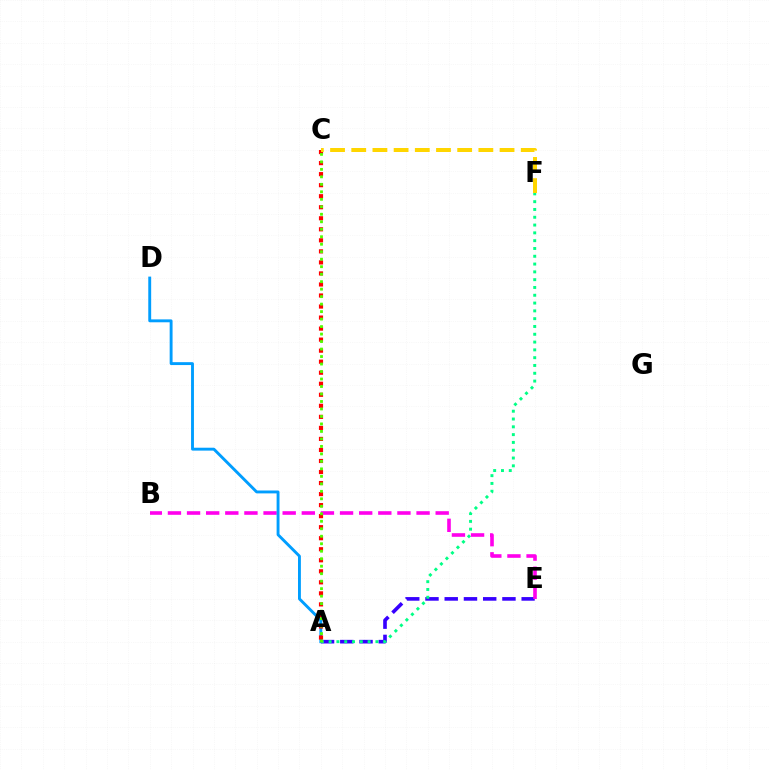{('A', 'E'): [{'color': '#3700ff', 'line_style': 'dashed', 'thickness': 2.61}], ('A', 'F'): [{'color': '#00ff86', 'line_style': 'dotted', 'thickness': 2.12}], ('B', 'E'): [{'color': '#ff00ed', 'line_style': 'dashed', 'thickness': 2.6}], ('A', 'D'): [{'color': '#009eff', 'line_style': 'solid', 'thickness': 2.08}], ('A', 'C'): [{'color': '#ff0000', 'line_style': 'dotted', 'thickness': 3.0}, {'color': '#4fff00', 'line_style': 'dotted', 'thickness': 2.03}], ('C', 'F'): [{'color': '#ffd500', 'line_style': 'dashed', 'thickness': 2.88}]}